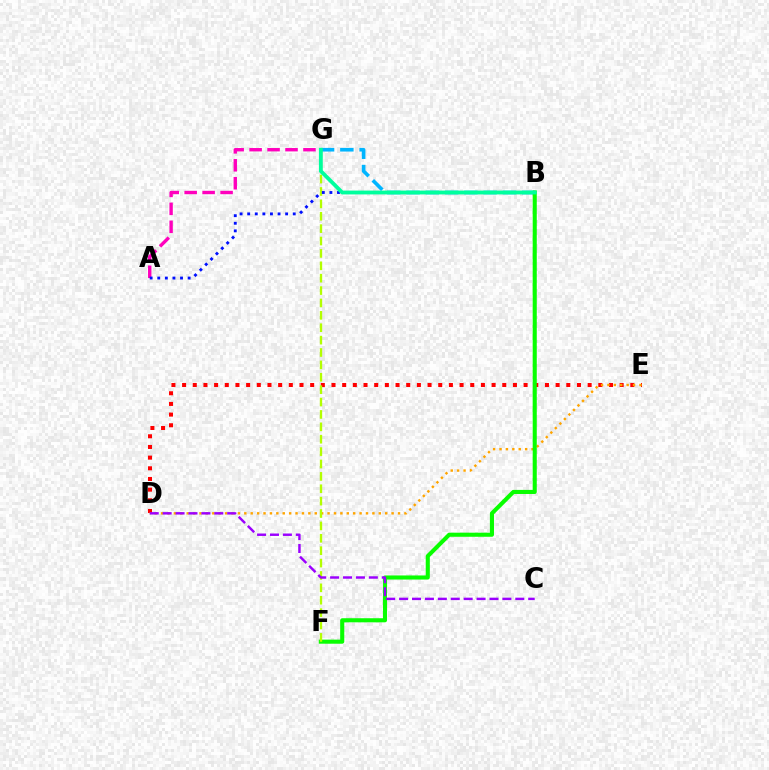{('B', 'G'): [{'color': '#00b5ff', 'line_style': 'dashed', 'thickness': 2.62}, {'color': '#00ff9d', 'line_style': 'solid', 'thickness': 2.77}], ('D', 'E'): [{'color': '#ff0000', 'line_style': 'dotted', 'thickness': 2.9}, {'color': '#ffa500', 'line_style': 'dotted', 'thickness': 1.74}], ('B', 'F'): [{'color': '#08ff00', 'line_style': 'solid', 'thickness': 2.94}], ('F', 'G'): [{'color': '#b3ff00', 'line_style': 'dashed', 'thickness': 1.68}], ('C', 'D'): [{'color': '#9b00ff', 'line_style': 'dashed', 'thickness': 1.75}], ('A', 'G'): [{'color': '#ff00bd', 'line_style': 'dashed', 'thickness': 2.44}], ('A', 'B'): [{'color': '#0010ff', 'line_style': 'dotted', 'thickness': 2.06}]}